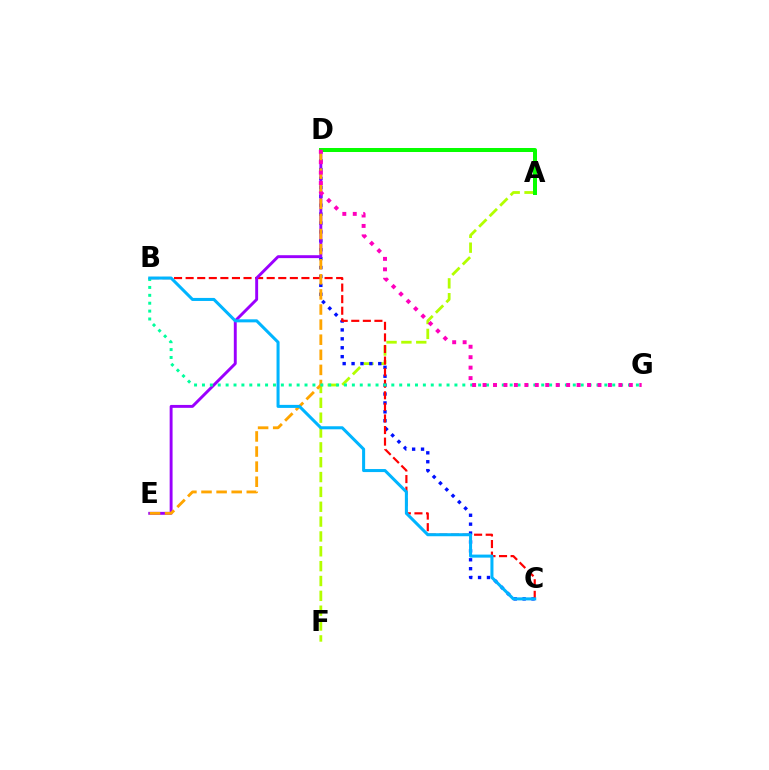{('A', 'F'): [{'color': '#b3ff00', 'line_style': 'dashed', 'thickness': 2.02}], ('C', 'D'): [{'color': '#0010ff', 'line_style': 'dotted', 'thickness': 2.42}], ('B', 'C'): [{'color': '#ff0000', 'line_style': 'dashed', 'thickness': 1.57}, {'color': '#00b5ff', 'line_style': 'solid', 'thickness': 2.19}], ('D', 'E'): [{'color': '#9b00ff', 'line_style': 'solid', 'thickness': 2.1}, {'color': '#ffa500', 'line_style': 'dashed', 'thickness': 2.05}], ('B', 'G'): [{'color': '#00ff9d', 'line_style': 'dotted', 'thickness': 2.14}], ('A', 'D'): [{'color': '#08ff00', 'line_style': 'solid', 'thickness': 2.88}], ('D', 'G'): [{'color': '#ff00bd', 'line_style': 'dotted', 'thickness': 2.84}]}